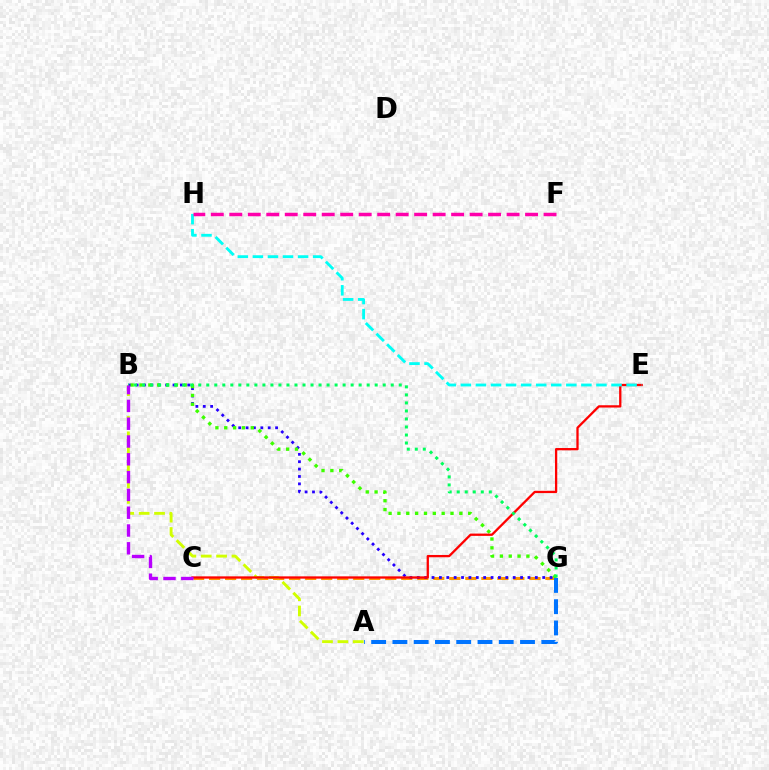{('C', 'G'): [{'color': '#ff9400', 'line_style': 'dashed', 'thickness': 2.18}], ('A', 'B'): [{'color': '#d1ff00', 'line_style': 'dashed', 'thickness': 2.09}], ('B', 'G'): [{'color': '#2500ff', 'line_style': 'dotted', 'thickness': 2.0}, {'color': '#3dff00', 'line_style': 'dotted', 'thickness': 2.4}, {'color': '#00ff5c', 'line_style': 'dotted', 'thickness': 2.18}], ('C', 'E'): [{'color': '#ff0000', 'line_style': 'solid', 'thickness': 1.65}], ('E', 'H'): [{'color': '#00fff6', 'line_style': 'dashed', 'thickness': 2.05}], ('F', 'H'): [{'color': '#ff00ac', 'line_style': 'dashed', 'thickness': 2.51}], ('A', 'G'): [{'color': '#0074ff', 'line_style': 'dashed', 'thickness': 2.89}], ('B', 'C'): [{'color': '#b900ff', 'line_style': 'dashed', 'thickness': 2.42}]}